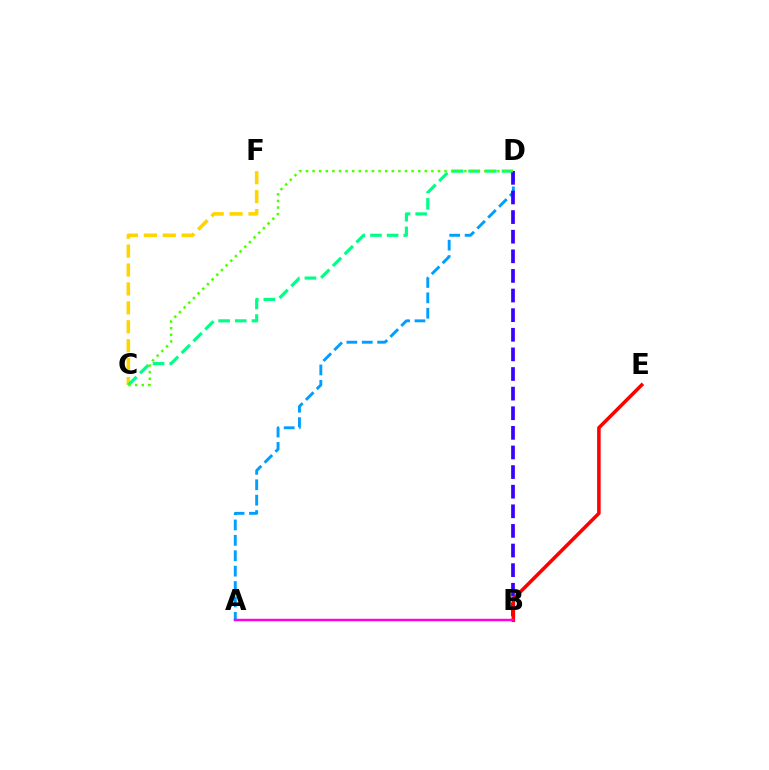{('A', 'D'): [{'color': '#009eff', 'line_style': 'dashed', 'thickness': 2.09}], ('C', 'F'): [{'color': '#ffd500', 'line_style': 'dashed', 'thickness': 2.57}], ('C', 'D'): [{'color': '#00ff86', 'line_style': 'dashed', 'thickness': 2.26}, {'color': '#4fff00', 'line_style': 'dotted', 'thickness': 1.79}], ('B', 'D'): [{'color': '#3700ff', 'line_style': 'dashed', 'thickness': 2.66}], ('B', 'E'): [{'color': '#ff0000', 'line_style': 'solid', 'thickness': 2.55}], ('A', 'B'): [{'color': '#ff00ed', 'line_style': 'solid', 'thickness': 1.77}]}